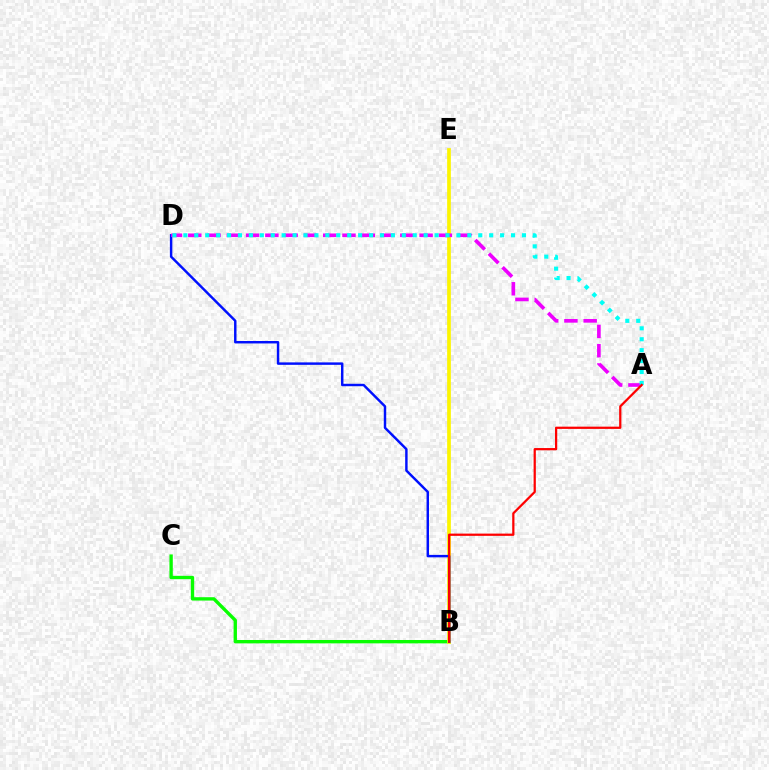{('B', 'C'): [{'color': '#08ff00', 'line_style': 'solid', 'thickness': 2.41}], ('B', 'E'): [{'color': '#fcf500', 'line_style': 'solid', 'thickness': 2.67}], ('B', 'D'): [{'color': '#0010ff', 'line_style': 'solid', 'thickness': 1.76}], ('A', 'D'): [{'color': '#ee00ff', 'line_style': 'dashed', 'thickness': 2.62}, {'color': '#00fff6', 'line_style': 'dotted', 'thickness': 2.97}], ('A', 'B'): [{'color': '#ff0000', 'line_style': 'solid', 'thickness': 1.61}]}